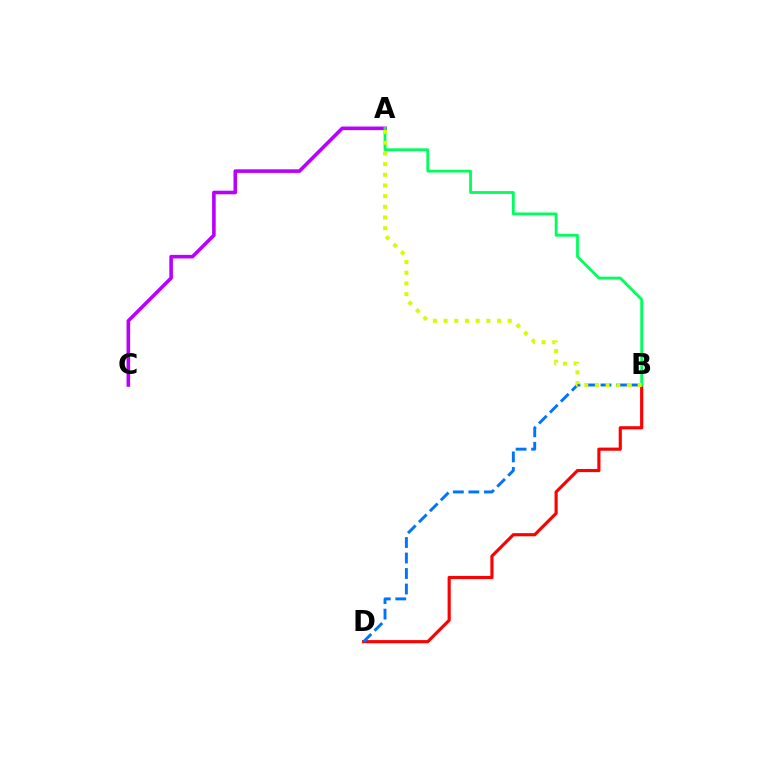{('A', 'C'): [{'color': '#b900ff', 'line_style': 'solid', 'thickness': 2.59}], ('B', 'D'): [{'color': '#ff0000', 'line_style': 'solid', 'thickness': 2.27}, {'color': '#0074ff', 'line_style': 'dashed', 'thickness': 2.11}], ('A', 'B'): [{'color': '#00ff5c', 'line_style': 'solid', 'thickness': 2.03}, {'color': '#d1ff00', 'line_style': 'dotted', 'thickness': 2.9}]}